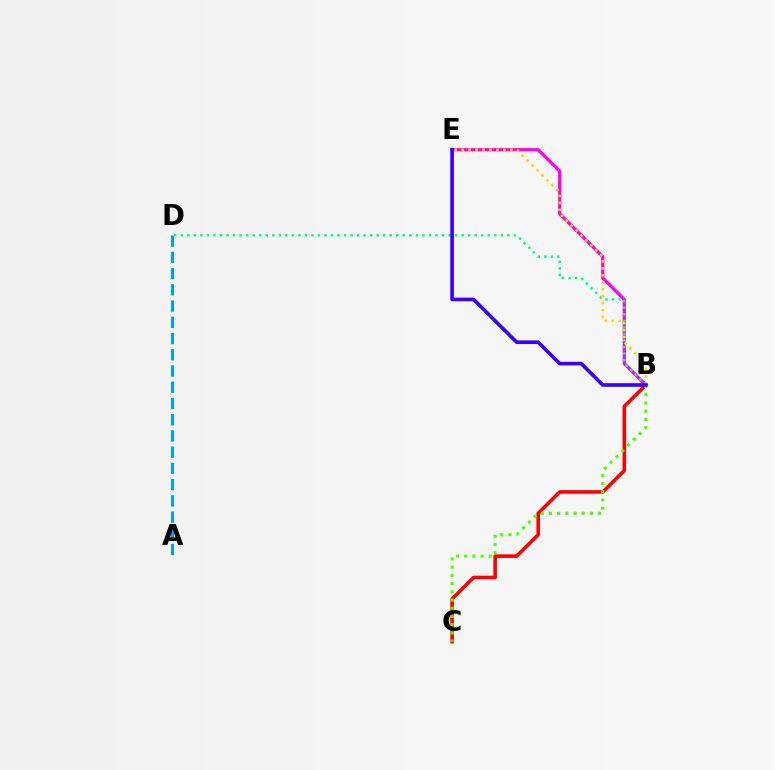{('B', 'C'): [{'color': '#ff0000', 'line_style': 'solid', 'thickness': 2.57}, {'color': '#4fff00', 'line_style': 'dotted', 'thickness': 2.23}], ('B', 'E'): [{'color': '#ff00ed', 'line_style': 'solid', 'thickness': 2.33}, {'color': '#ffd500', 'line_style': 'dotted', 'thickness': 1.89}, {'color': '#3700ff', 'line_style': 'solid', 'thickness': 2.61}], ('B', 'D'): [{'color': '#00ff86', 'line_style': 'dotted', 'thickness': 1.77}], ('A', 'D'): [{'color': '#009eff', 'line_style': 'dashed', 'thickness': 2.2}]}